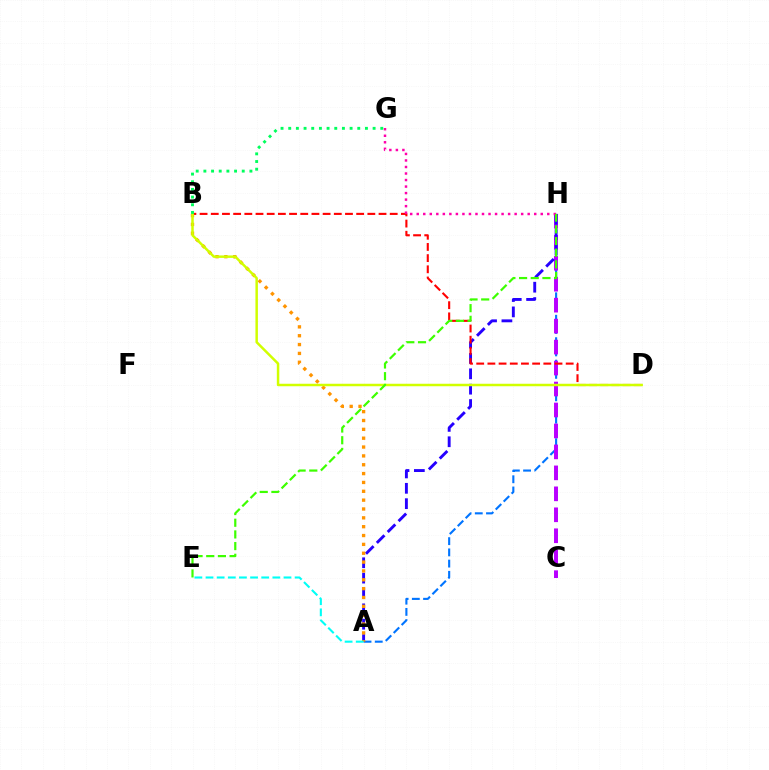{('A', 'H'): [{'color': '#0074ff', 'line_style': 'dashed', 'thickness': 1.52}, {'color': '#2500ff', 'line_style': 'dashed', 'thickness': 2.09}], ('C', 'H'): [{'color': '#b900ff', 'line_style': 'dashed', 'thickness': 2.85}], ('B', 'D'): [{'color': '#ff0000', 'line_style': 'dashed', 'thickness': 1.52}, {'color': '#d1ff00', 'line_style': 'solid', 'thickness': 1.79}], ('A', 'B'): [{'color': '#ff9400', 'line_style': 'dotted', 'thickness': 2.4}], ('A', 'E'): [{'color': '#00fff6', 'line_style': 'dashed', 'thickness': 1.51}], ('G', 'H'): [{'color': '#ff00ac', 'line_style': 'dotted', 'thickness': 1.77}], ('B', 'G'): [{'color': '#00ff5c', 'line_style': 'dotted', 'thickness': 2.08}], ('E', 'H'): [{'color': '#3dff00', 'line_style': 'dashed', 'thickness': 1.59}]}